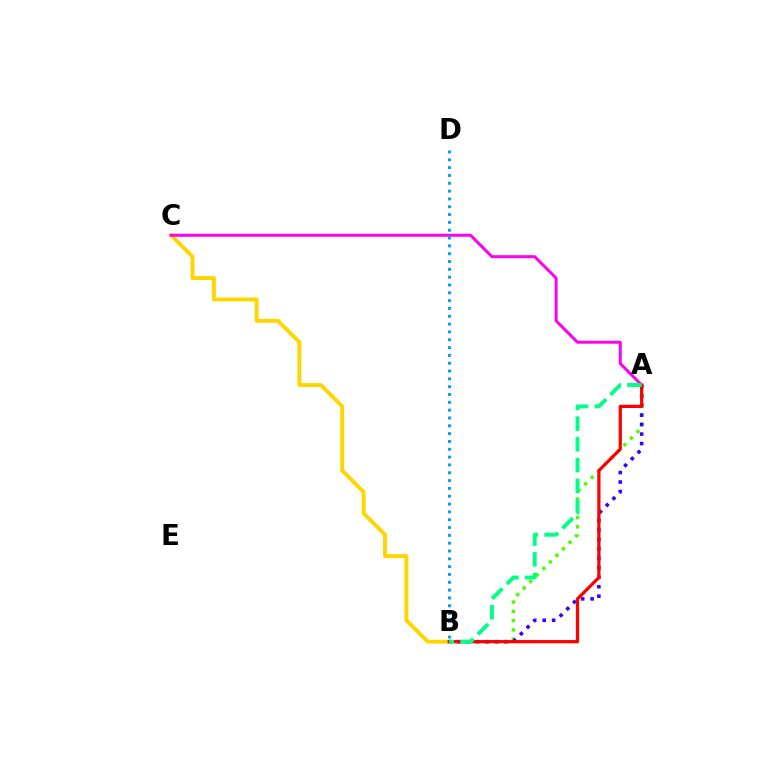{('A', 'B'): [{'color': '#4fff00', 'line_style': 'dotted', 'thickness': 2.52}, {'color': '#3700ff', 'line_style': 'dotted', 'thickness': 2.57}, {'color': '#ff0000', 'line_style': 'solid', 'thickness': 2.33}, {'color': '#00ff86', 'line_style': 'dashed', 'thickness': 2.82}], ('B', 'C'): [{'color': '#ffd500', 'line_style': 'solid', 'thickness': 2.82}], ('A', 'C'): [{'color': '#ff00ed', 'line_style': 'solid', 'thickness': 2.15}], ('B', 'D'): [{'color': '#009eff', 'line_style': 'dotted', 'thickness': 2.13}]}